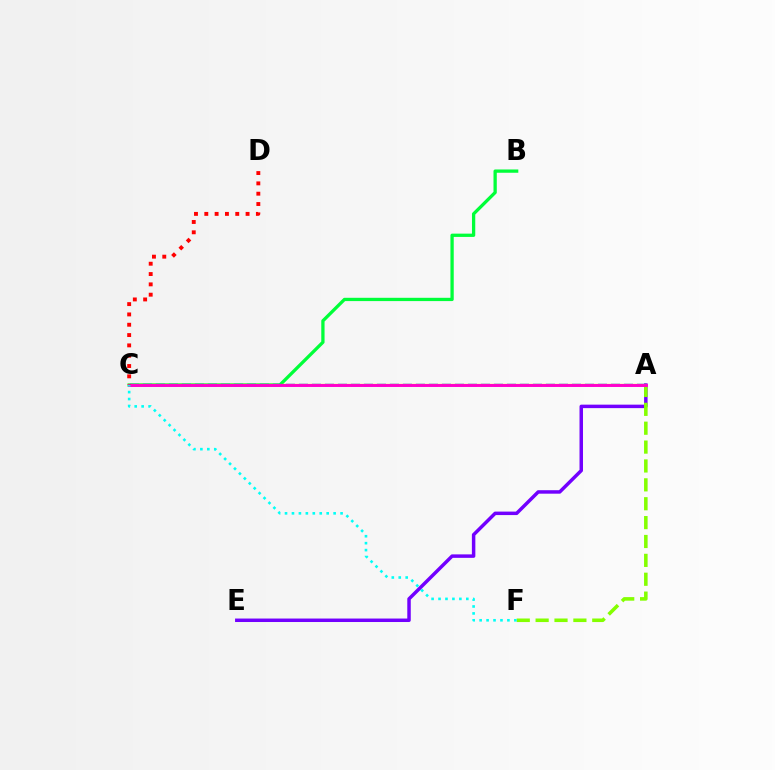{('A', 'E'): [{'color': '#7200ff', 'line_style': 'solid', 'thickness': 2.5}], ('A', 'F'): [{'color': '#84ff00', 'line_style': 'dashed', 'thickness': 2.56}], ('B', 'C'): [{'color': '#00ff39', 'line_style': 'solid', 'thickness': 2.36}], ('A', 'C'): [{'color': '#004bff', 'line_style': 'dashed', 'thickness': 1.77}, {'color': '#ffbd00', 'line_style': 'solid', 'thickness': 1.63}, {'color': '#ff00cf', 'line_style': 'solid', 'thickness': 2.1}], ('C', 'F'): [{'color': '#00fff6', 'line_style': 'dotted', 'thickness': 1.89}], ('C', 'D'): [{'color': '#ff0000', 'line_style': 'dotted', 'thickness': 2.8}]}